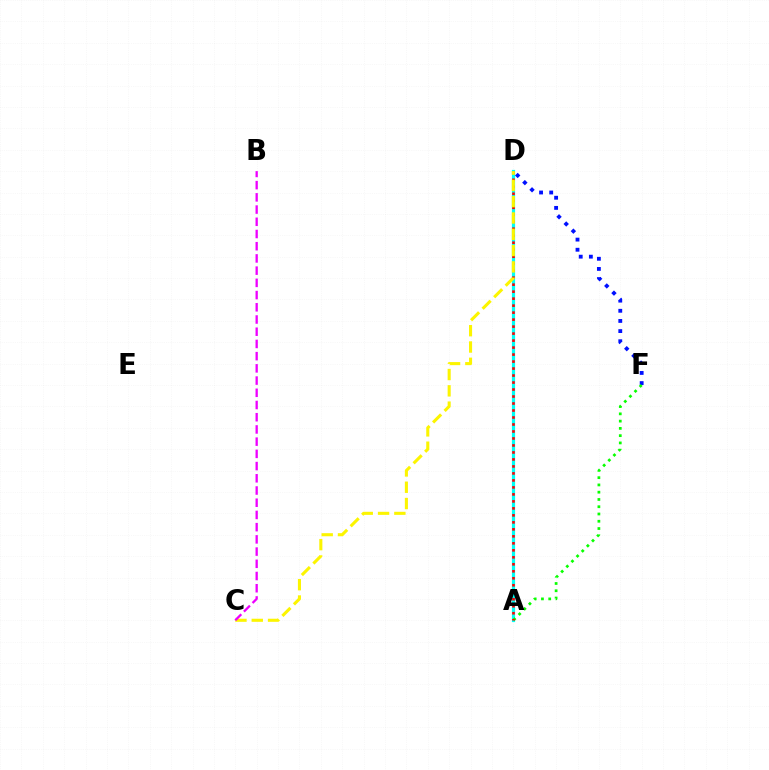{('A', 'D'): [{'color': '#00fff6', 'line_style': 'solid', 'thickness': 2.31}, {'color': '#ff0000', 'line_style': 'dotted', 'thickness': 1.9}], ('D', 'F'): [{'color': '#0010ff', 'line_style': 'dotted', 'thickness': 2.76}], ('A', 'F'): [{'color': '#08ff00', 'line_style': 'dotted', 'thickness': 1.97}], ('C', 'D'): [{'color': '#fcf500', 'line_style': 'dashed', 'thickness': 2.21}], ('B', 'C'): [{'color': '#ee00ff', 'line_style': 'dashed', 'thickness': 1.66}]}